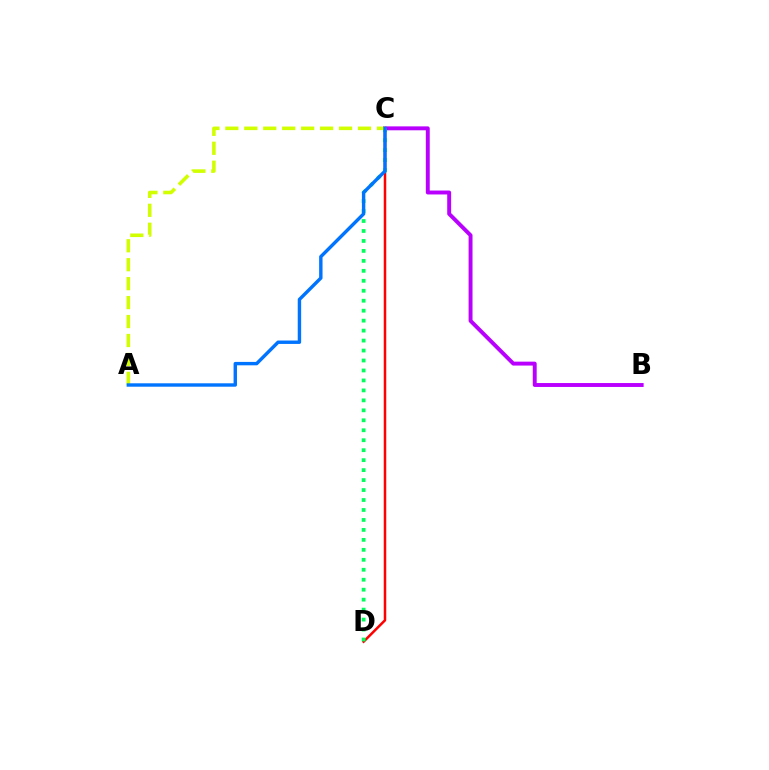{('C', 'D'): [{'color': '#ff0000', 'line_style': 'solid', 'thickness': 1.8}, {'color': '#00ff5c', 'line_style': 'dotted', 'thickness': 2.71}], ('B', 'C'): [{'color': '#b900ff', 'line_style': 'solid', 'thickness': 2.82}], ('A', 'C'): [{'color': '#d1ff00', 'line_style': 'dashed', 'thickness': 2.57}, {'color': '#0074ff', 'line_style': 'solid', 'thickness': 2.45}]}